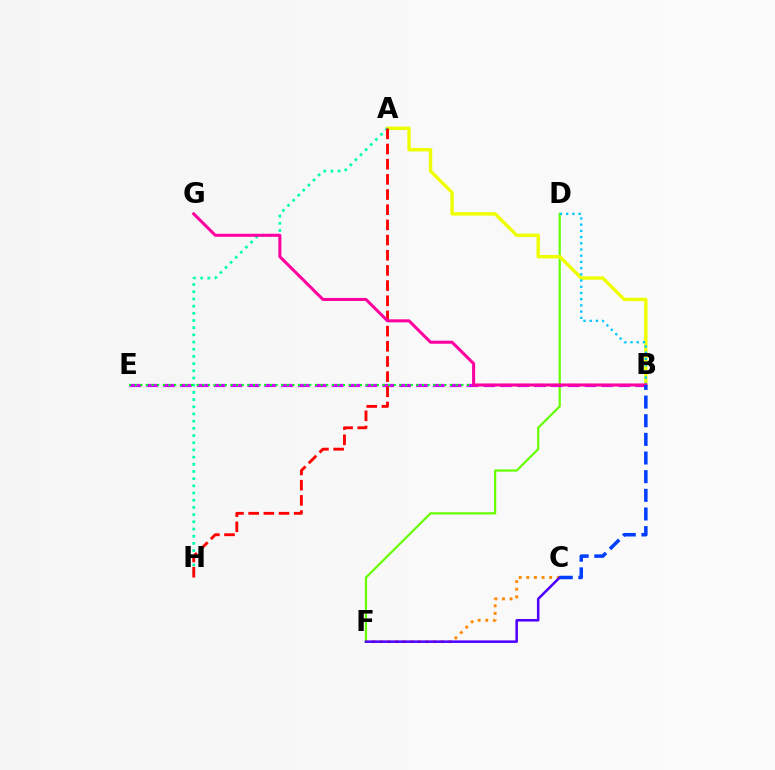{('C', 'F'): [{'color': '#ff8800', 'line_style': 'dotted', 'thickness': 2.07}, {'color': '#4f00ff', 'line_style': 'solid', 'thickness': 1.83}], ('D', 'F'): [{'color': '#66ff00', 'line_style': 'solid', 'thickness': 1.59}], ('A', 'B'): [{'color': '#eeff00', 'line_style': 'solid', 'thickness': 2.45}], ('A', 'H'): [{'color': '#00ffaf', 'line_style': 'dotted', 'thickness': 1.95}, {'color': '#ff0000', 'line_style': 'dashed', 'thickness': 2.06}], ('B', 'D'): [{'color': '#00c7ff', 'line_style': 'dotted', 'thickness': 1.69}], ('B', 'E'): [{'color': '#d600ff', 'line_style': 'dashed', 'thickness': 2.29}, {'color': '#00ff27', 'line_style': 'dotted', 'thickness': 1.53}], ('B', 'G'): [{'color': '#ff00a0', 'line_style': 'solid', 'thickness': 2.18}], ('B', 'C'): [{'color': '#003fff', 'line_style': 'dashed', 'thickness': 2.53}]}